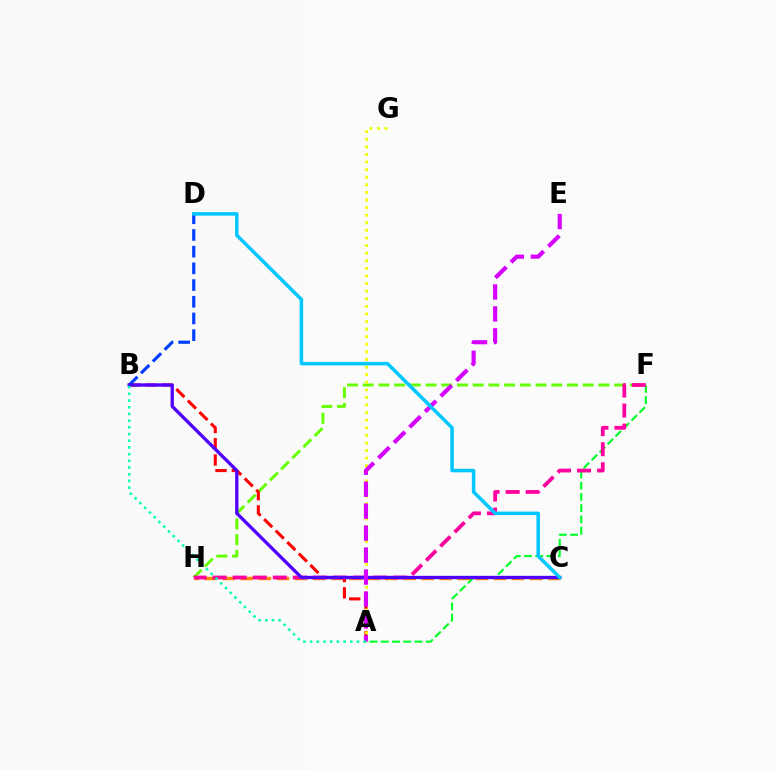{('A', 'F'): [{'color': '#00ff27', 'line_style': 'dashed', 'thickness': 1.53}], ('F', 'H'): [{'color': '#66ff00', 'line_style': 'dashed', 'thickness': 2.14}, {'color': '#ff00a0', 'line_style': 'dashed', 'thickness': 2.72}], ('C', 'H'): [{'color': '#ff8800', 'line_style': 'dashed', 'thickness': 2.46}], ('A', 'B'): [{'color': '#ff0000', 'line_style': 'dashed', 'thickness': 2.21}, {'color': '#00ffaf', 'line_style': 'dotted', 'thickness': 1.82}], ('B', 'D'): [{'color': '#003fff', 'line_style': 'dashed', 'thickness': 2.27}], ('B', 'C'): [{'color': '#4f00ff', 'line_style': 'solid', 'thickness': 2.38}], ('A', 'G'): [{'color': '#eeff00', 'line_style': 'dotted', 'thickness': 2.06}], ('A', 'E'): [{'color': '#d600ff', 'line_style': 'dashed', 'thickness': 2.98}], ('C', 'D'): [{'color': '#00c7ff', 'line_style': 'solid', 'thickness': 2.52}]}